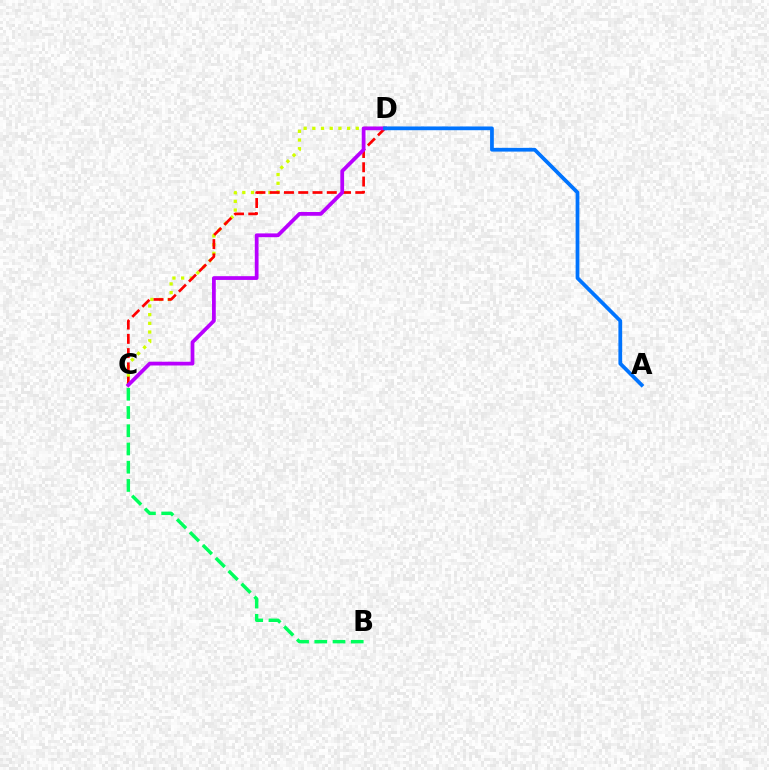{('C', 'D'): [{'color': '#d1ff00', 'line_style': 'dotted', 'thickness': 2.36}, {'color': '#ff0000', 'line_style': 'dashed', 'thickness': 1.94}, {'color': '#b900ff', 'line_style': 'solid', 'thickness': 2.7}], ('B', 'C'): [{'color': '#00ff5c', 'line_style': 'dashed', 'thickness': 2.48}], ('A', 'D'): [{'color': '#0074ff', 'line_style': 'solid', 'thickness': 2.7}]}